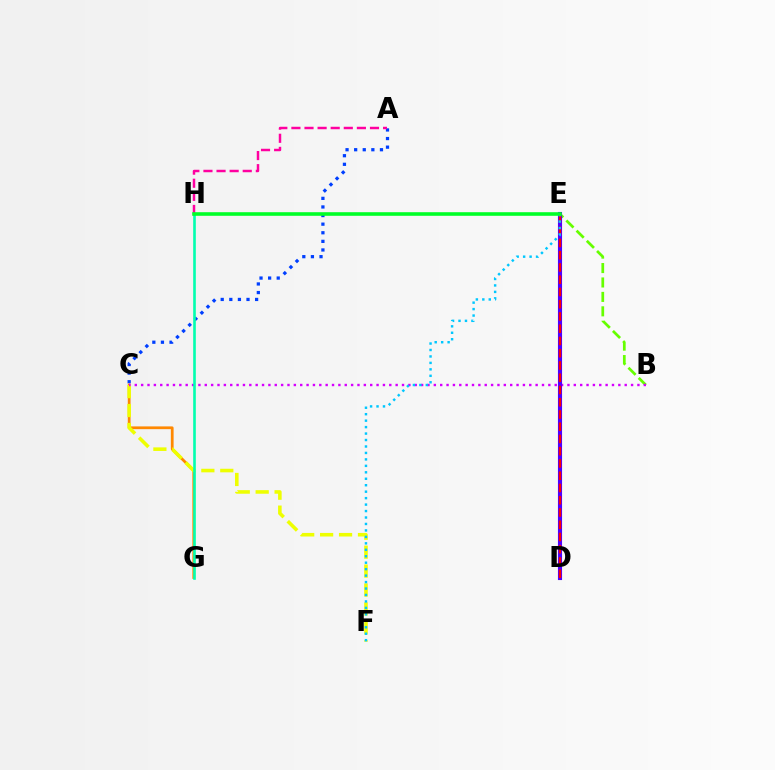{('A', 'C'): [{'color': '#003fff', 'line_style': 'dotted', 'thickness': 2.34}], ('B', 'E'): [{'color': '#66ff00', 'line_style': 'dashed', 'thickness': 1.96}], ('C', 'G'): [{'color': '#ff8800', 'line_style': 'solid', 'thickness': 1.98}], ('A', 'H'): [{'color': '#ff00a0', 'line_style': 'dashed', 'thickness': 1.78}], ('C', 'F'): [{'color': '#eeff00', 'line_style': 'dashed', 'thickness': 2.57}], ('B', 'C'): [{'color': '#d600ff', 'line_style': 'dotted', 'thickness': 1.73}], ('D', 'E'): [{'color': '#4f00ff', 'line_style': 'solid', 'thickness': 2.96}, {'color': '#ff0000', 'line_style': 'dashed', 'thickness': 1.66}], ('G', 'H'): [{'color': '#00ffaf', 'line_style': 'solid', 'thickness': 1.89}], ('E', 'F'): [{'color': '#00c7ff', 'line_style': 'dotted', 'thickness': 1.75}], ('E', 'H'): [{'color': '#00ff27', 'line_style': 'solid', 'thickness': 2.59}]}